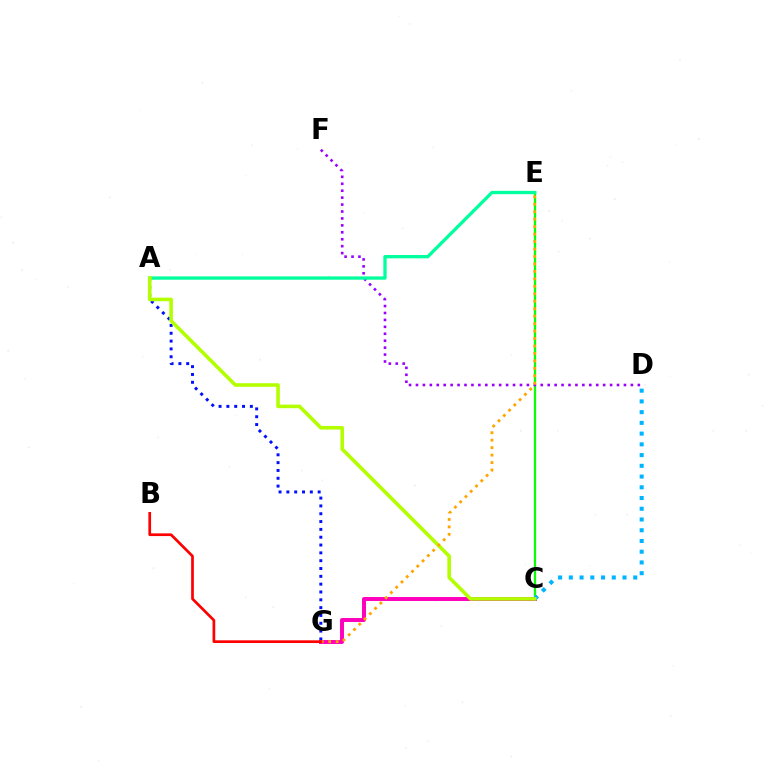{('A', 'G'): [{'color': '#0010ff', 'line_style': 'dotted', 'thickness': 2.13}], ('C', 'G'): [{'color': '#ff00bd', 'line_style': 'solid', 'thickness': 2.84}], ('C', 'E'): [{'color': '#08ff00', 'line_style': 'solid', 'thickness': 1.61}], ('D', 'F'): [{'color': '#9b00ff', 'line_style': 'dotted', 'thickness': 1.88}], ('A', 'E'): [{'color': '#00ff9d', 'line_style': 'solid', 'thickness': 2.37}], ('C', 'D'): [{'color': '#00b5ff', 'line_style': 'dotted', 'thickness': 2.92}], ('A', 'C'): [{'color': '#b3ff00', 'line_style': 'solid', 'thickness': 2.58}], ('E', 'G'): [{'color': '#ffa500', 'line_style': 'dotted', 'thickness': 2.03}], ('B', 'G'): [{'color': '#ff0000', 'line_style': 'solid', 'thickness': 1.94}]}